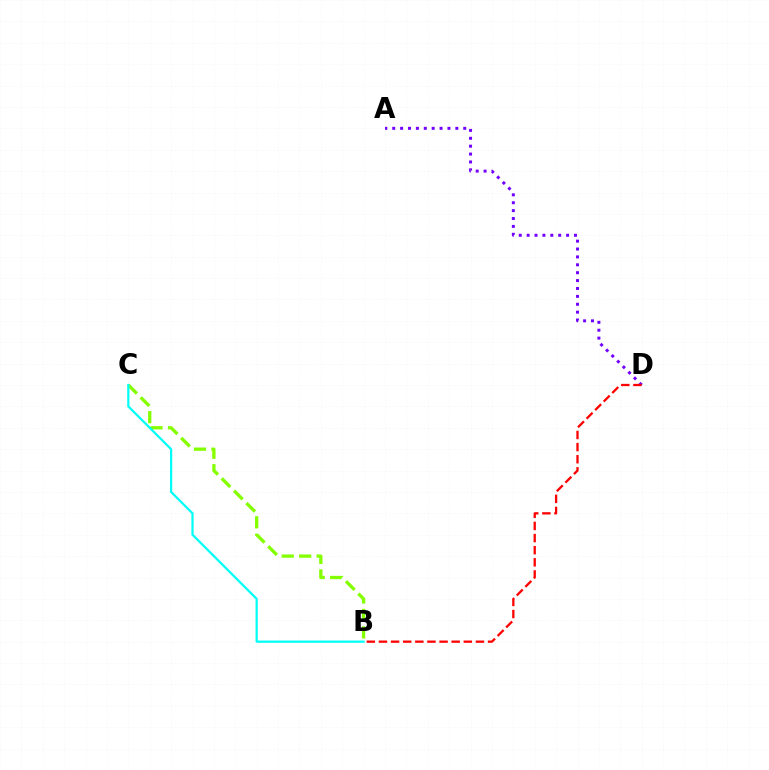{('A', 'D'): [{'color': '#7200ff', 'line_style': 'dotted', 'thickness': 2.14}], ('B', 'C'): [{'color': '#84ff00', 'line_style': 'dashed', 'thickness': 2.37}, {'color': '#00fff6', 'line_style': 'solid', 'thickness': 1.61}], ('B', 'D'): [{'color': '#ff0000', 'line_style': 'dashed', 'thickness': 1.65}]}